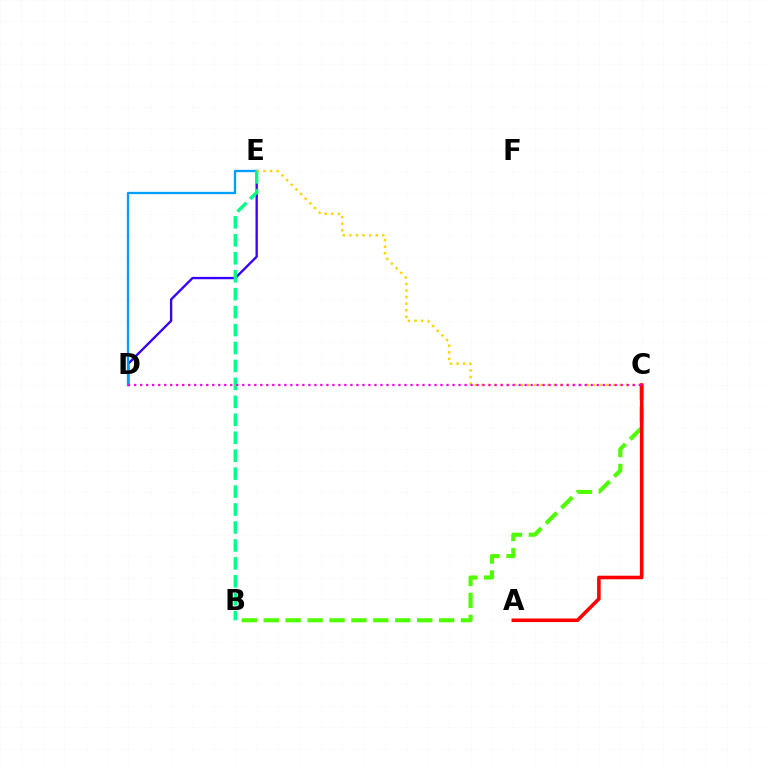{('D', 'E'): [{'color': '#3700ff', 'line_style': 'solid', 'thickness': 1.69}, {'color': '#009eff', 'line_style': 'solid', 'thickness': 1.67}], ('B', 'C'): [{'color': '#4fff00', 'line_style': 'dashed', 'thickness': 2.98}], ('C', 'E'): [{'color': '#ffd500', 'line_style': 'dotted', 'thickness': 1.79}], ('A', 'C'): [{'color': '#ff0000', 'line_style': 'solid', 'thickness': 2.57}], ('B', 'E'): [{'color': '#00ff86', 'line_style': 'dashed', 'thickness': 2.44}], ('C', 'D'): [{'color': '#ff00ed', 'line_style': 'dotted', 'thickness': 1.63}]}